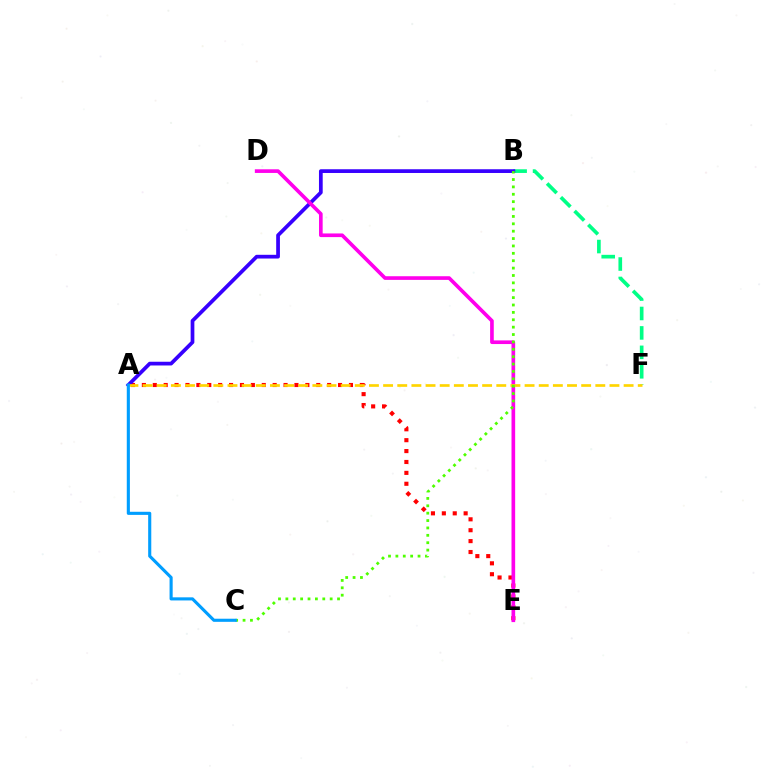{('A', 'E'): [{'color': '#ff0000', 'line_style': 'dotted', 'thickness': 2.96}], ('B', 'F'): [{'color': '#00ff86', 'line_style': 'dashed', 'thickness': 2.64}], ('A', 'B'): [{'color': '#3700ff', 'line_style': 'solid', 'thickness': 2.69}], ('D', 'E'): [{'color': '#ff00ed', 'line_style': 'solid', 'thickness': 2.63}], ('A', 'F'): [{'color': '#ffd500', 'line_style': 'dashed', 'thickness': 1.92}], ('B', 'C'): [{'color': '#4fff00', 'line_style': 'dotted', 'thickness': 2.01}], ('A', 'C'): [{'color': '#009eff', 'line_style': 'solid', 'thickness': 2.24}]}